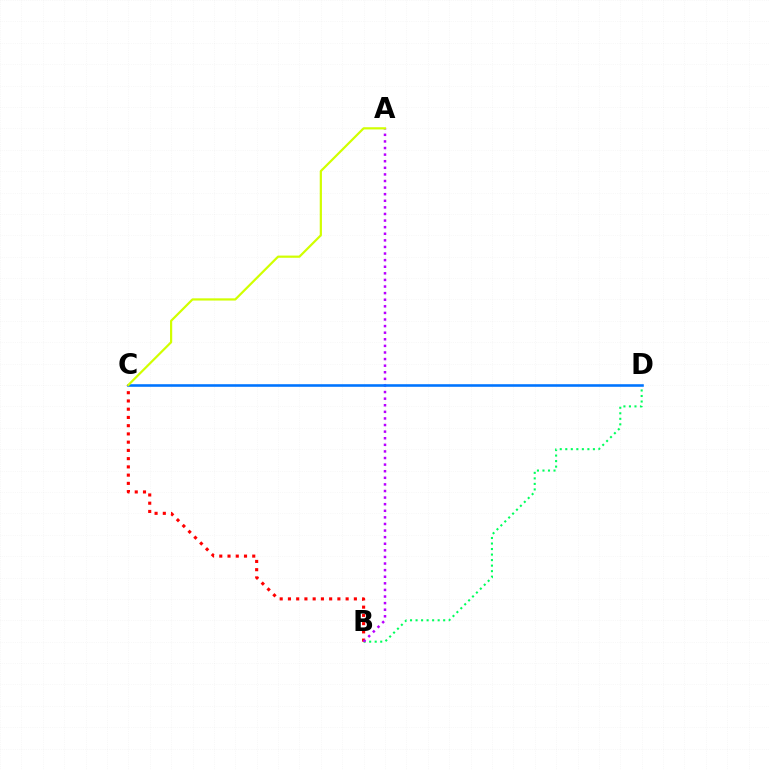{('B', 'D'): [{'color': '#00ff5c', 'line_style': 'dotted', 'thickness': 1.5}], ('B', 'C'): [{'color': '#ff0000', 'line_style': 'dotted', 'thickness': 2.24}], ('A', 'B'): [{'color': '#b900ff', 'line_style': 'dotted', 'thickness': 1.79}], ('C', 'D'): [{'color': '#0074ff', 'line_style': 'solid', 'thickness': 1.87}], ('A', 'C'): [{'color': '#d1ff00', 'line_style': 'solid', 'thickness': 1.59}]}